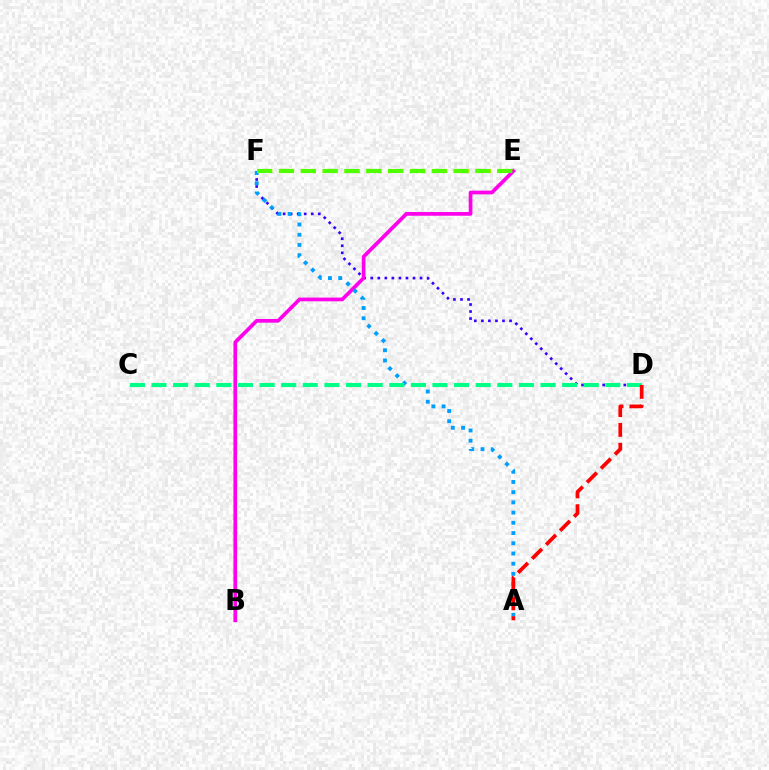{('E', 'F'): [{'color': '#ffd500', 'line_style': 'dotted', 'thickness': 2.97}, {'color': '#4fff00', 'line_style': 'dashed', 'thickness': 2.97}], ('D', 'F'): [{'color': '#3700ff', 'line_style': 'dotted', 'thickness': 1.91}], ('B', 'E'): [{'color': '#ff00ed', 'line_style': 'solid', 'thickness': 2.66}], ('A', 'F'): [{'color': '#009eff', 'line_style': 'dotted', 'thickness': 2.78}], ('C', 'D'): [{'color': '#00ff86', 'line_style': 'dashed', 'thickness': 2.94}], ('A', 'D'): [{'color': '#ff0000', 'line_style': 'dashed', 'thickness': 2.69}]}